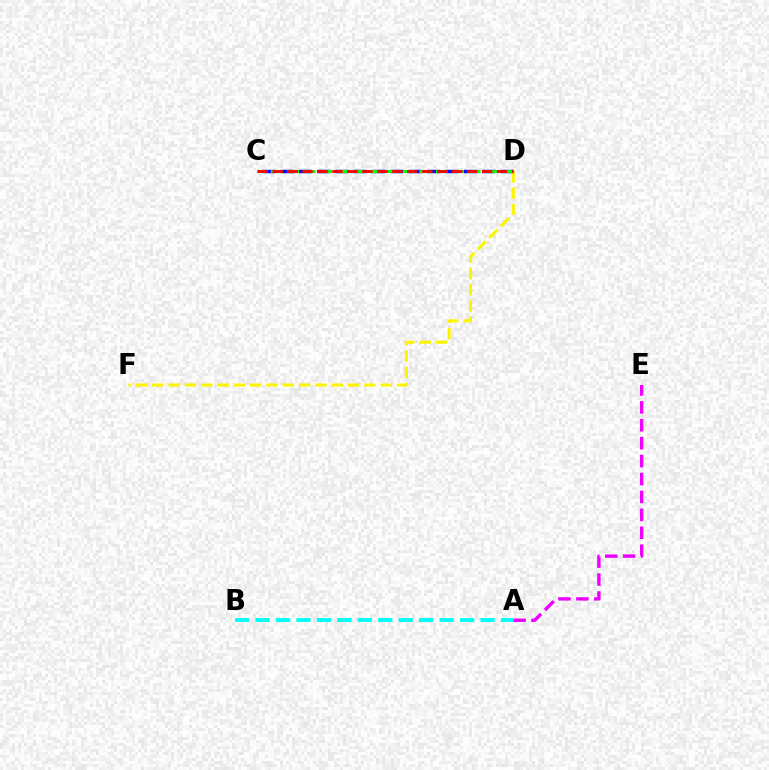{('D', 'F'): [{'color': '#fcf500', 'line_style': 'dashed', 'thickness': 2.22}], ('C', 'D'): [{'color': '#0010ff', 'line_style': 'dashed', 'thickness': 2.49}, {'color': '#08ff00', 'line_style': 'dashed', 'thickness': 2.24}, {'color': '#ff0000', 'line_style': 'dashed', 'thickness': 2.03}], ('A', 'B'): [{'color': '#00fff6', 'line_style': 'dashed', 'thickness': 2.78}], ('A', 'E'): [{'color': '#ee00ff', 'line_style': 'dashed', 'thickness': 2.43}]}